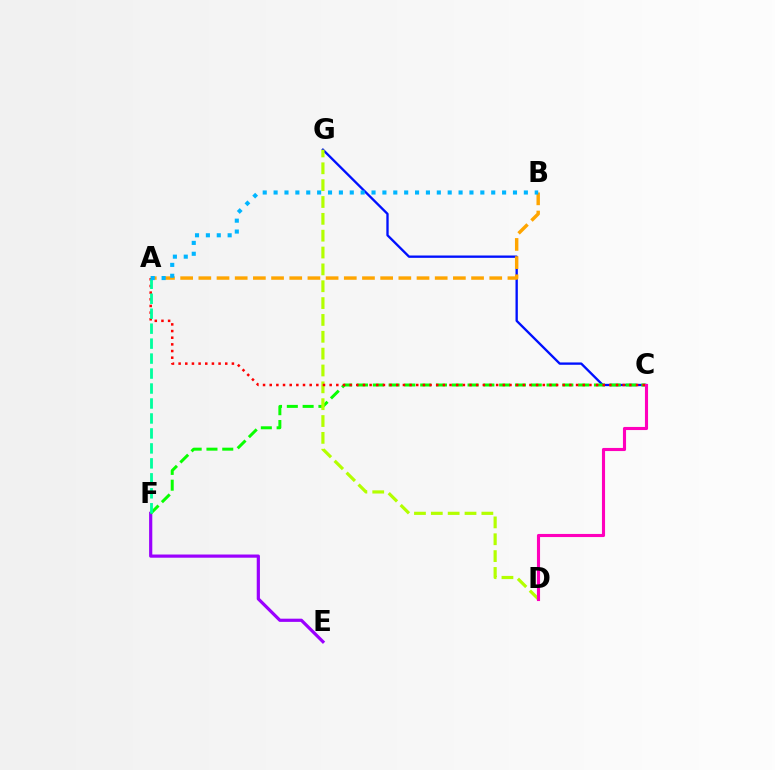{('E', 'F'): [{'color': '#9b00ff', 'line_style': 'solid', 'thickness': 2.3}], ('C', 'G'): [{'color': '#0010ff', 'line_style': 'solid', 'thickness': 1.68}], ('C', 'F'): [{'color': '#08ff00', 'line_style': 'dashed', 'thickness': 2.15}], ('D', 'G'): [{'color': '#b3ff00', 'line_style': 'dashed', 'thickness': 2.29}], ('C', 'D'): [{'color': '#ff00bd', 'line_style': 'solid', 'thickness': 2.24}], ('A', 'B'): [{'color': '#ffa500', 'line_style': 'dashed', 'thickness': 2.47}, {'color': '#00b5ff', 'line_style': 'dotted', 'thickness': 2.96}], ('A', 'C'): [{'color': '#ff0000', 'line_style': 'dotted', 'thickness': 1.81}], ('A', 'F'): [{'color': '#00ff9d', 'line_style': 'dashed', 'thickness': 2.03}]}